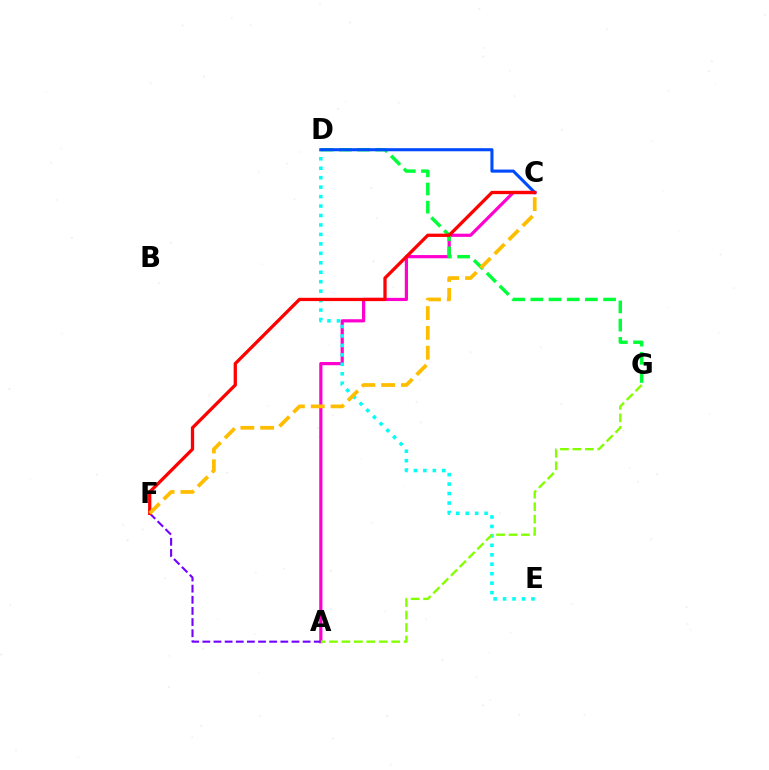{('A', 'C'): [{'color': '#ff00cf', 'line_style': 'solid', 'thickness': 2.3}], ('D', 'E'): [{'color': '#00fff6', 'line_style': 'dotted', 'thickness': 2.57}], ('A', 'F'): [{'color': '#7200ff', 'line_style': 'dashed', 'thickness': 1.51}], ('D', 'G'): [{'color': '#00ff39', 'line_style': 'dashed', 'thickness': 2.47}], ('C', 'D'): [{'color': '#004bff', 'line_style': 'solid', 'thickness': 2.22}], ('C', 'F'): [{'color': '#ff0000', 'line_style': 'solid', 'thickness': 2.36}, {'color': '#ffbd00', 'line_style': 'dashed', 'thickness': 2.69}], ('A', 'G'): [{'color': '#84ff00', 'line_style': 'dashed', 'thickness': 1.69}]}